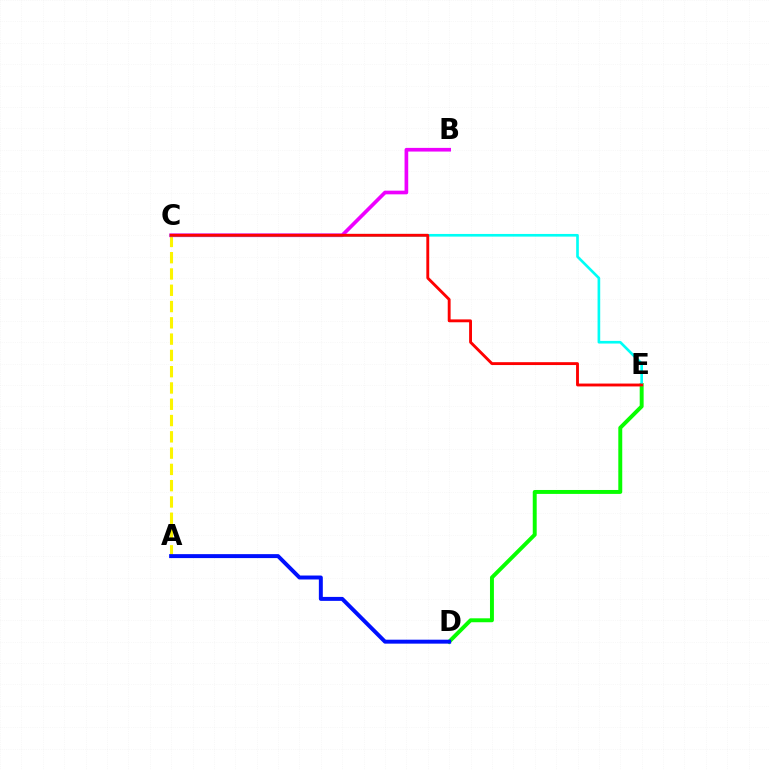{('A', 'C'): [{'color': '#fcf500', 'line_style': 'dashed', 'thickness': 2.21}], ('B', 'C'): [{'color': '#ee00ff', 'line_style': 'solid', 'thickness': 2.64}], ('D', 'E'): [{'color': '#08ff00', 'line_style': 'solid', 'thickness': 2.83}], ('C', 'E'): [{'color': '#00fff6', 'line_style': 'solid', 'thickness': 1.91}, {'color': '#ff0000', 'line_style': 'solid', 'thickness': 2.07}], ('A', 'D'): [{'color': '#0010ff', 'line_style': 'solid', 'thickness': 2.85}]}